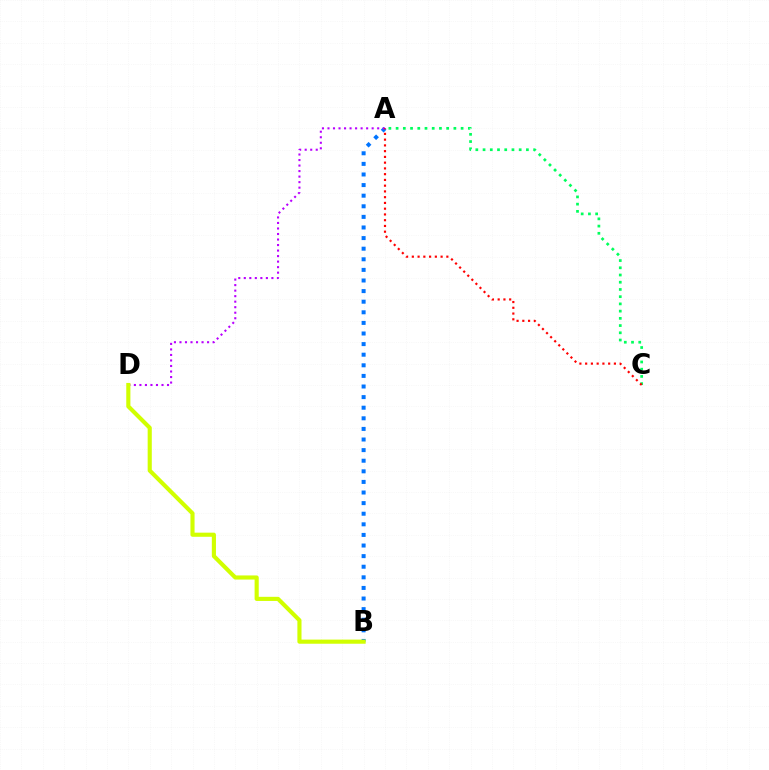{('A', 'B'): [{'color': '#0074ff', 'line_style': 'dotted', 'thickness': 2.88}], ('A', 'C'): [{'color': '#00ff5c', 'line_style': 'dotted', 'thickness': 1.96}, {'color': '#ff0000', 'line_style': 'dotted', 'thickness': 1.56}], ('A', 'D'): [{'color': '#b900ff', 'line_style': 'dotted', 'thickness': 1.5}], ('B', 'D'): [{'color': '#d1ff00', 'line_style': 'solid', 'thickness': 2.97}]}